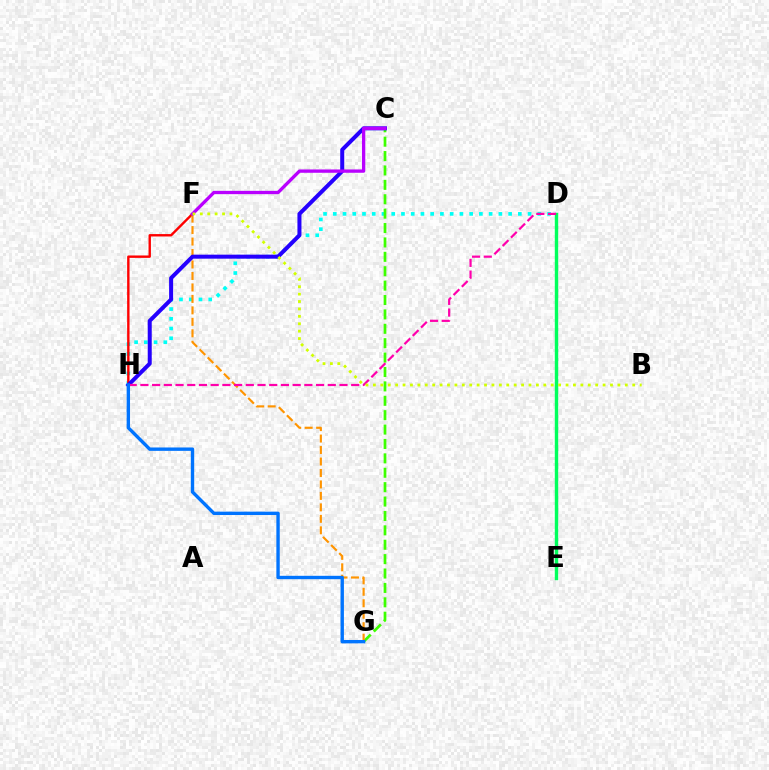{('D', 'H'): [{'color': '#00fff6', 'line_style': 'dotted', 'thickness': 2.65}, {'color': '#ff00ac', 'line_style': 'dashed', 'thickness': 1.59}], ('C', 'G'): [{'color': '#3dff00', 'line_style': 'dashed', 'thickness': 1.96}], ('D', 'E'): [{'color': '#00ff5c', 'line_style': 'solid', 'thickness': 2.46}], ('F', 'H'): [{'color': '#ff0000', 'line_style': 'solid', 'thickness': 1.72}], ('F', 'G'): [{'color': '#ff9400', 'line_style': 'dashed', 'thickness': 1.56}], ('C', 'H'): [{'color': '#2500ff', 'line_style': 'solid', 'thickness': 2.89}], ('C', 'F'): [{'color': '#b900ff', 'line_style': 'solid', 'thickness': 2.39}], ('B', 'F'): [{'color': '#d1ff00', 'line_style': 'dotted', 'thickness': 2.01}], ('G', 'H'): [{'color': '#0074ff', 'line_style': 'solid', 'thickness': 2.44}]}